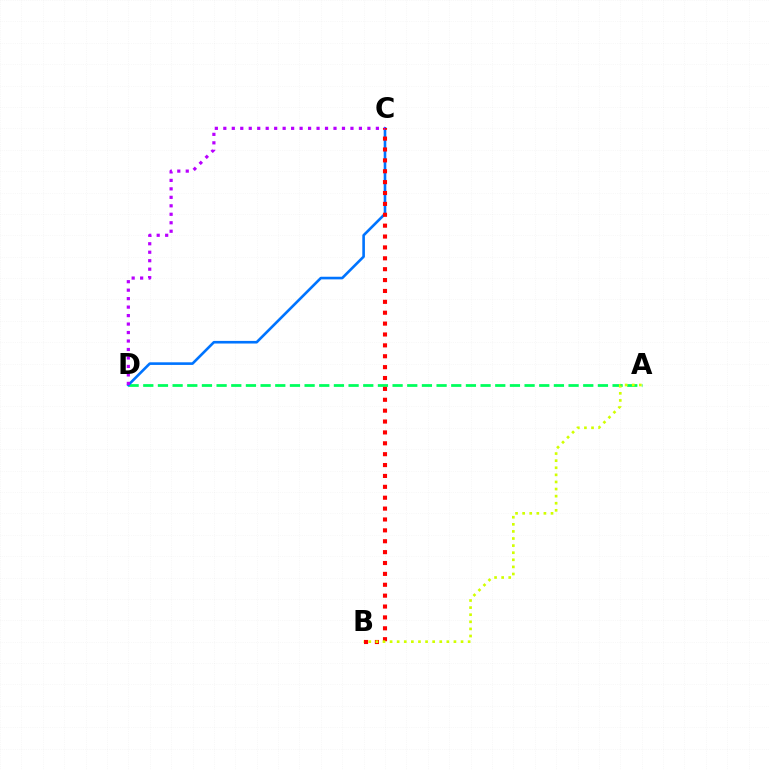{('A', 'D'): [{'color': '#00ff5c', 'line_style': 'dashed', 'thickness': 1.99}], ('C', 'D'): [{'color': '#0074ff', 'line_style': 'solid', 'thickness': 1.89}, {'color': '#b900ff', 'line_style': 'dotted', 'thickness': 2.3}], ('B', 'C'): [{'color': '#ff0000', 'line_style': 'dotted', 'thickness': 2.96}], ('A', 'B'): [{'color': '#d1ff00', 'line_style': 'dotted', 'thickness': 1.93}]}